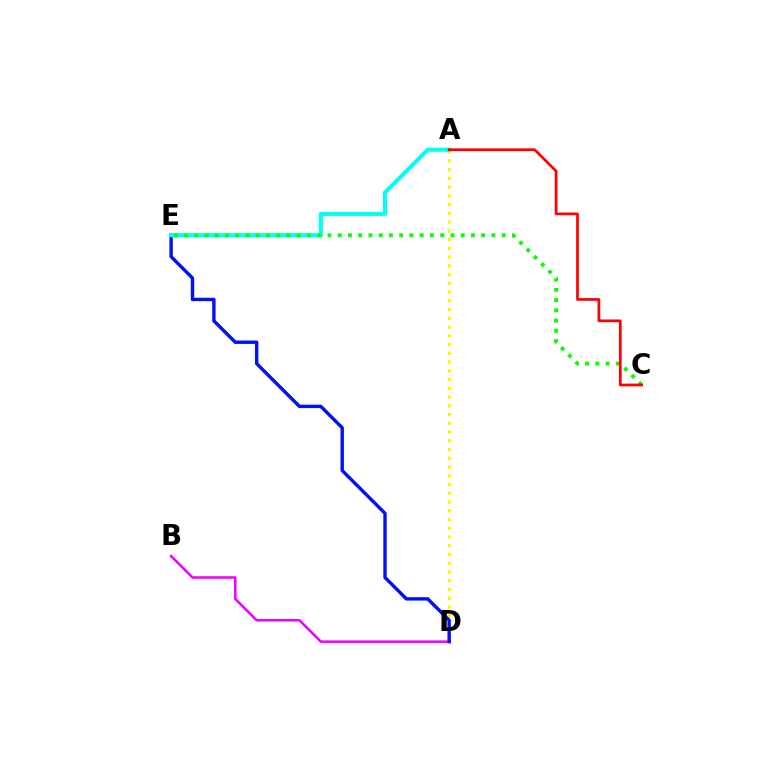{('A', 'D'): [{'color': '#fcf500', 'line_style': 'dotted', 'thickness': 2.38}], ('B', 'D'): [{'color': '#ee00ff', 'line_style': 'solid', 'thickness': 1.82}], ('D', 'E'): [{'color': '#0010ff', 'line_style': 'solid', 'thickness': 2.44}], ('A', 'E'): [{'color': '#00fff6', 'line_style': 'solid', 'thickness': 2.97}], ('C', 'E'): [{'color': '#08ff00', 'line_style': 'dotted', 'thickness': 2.78}], ('A', 'C'): [{'color': '#ff0000', 'line_style': 'solid', 'thickness': 1.96}]}